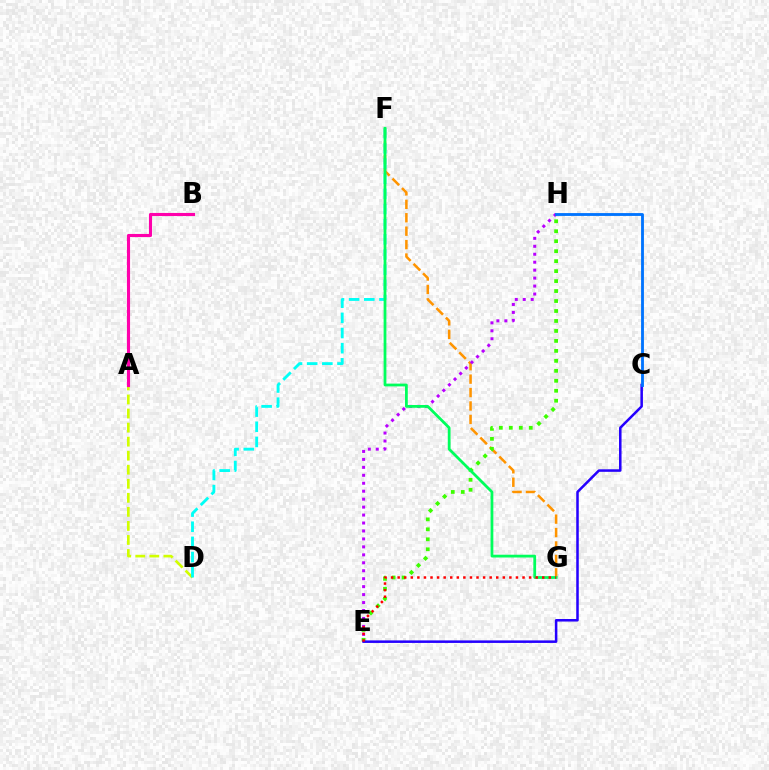{('A', 'D'): [{'color': '#d1ff00', 'line_style': 'dashed', 'thickness': 1.91}], ('A', 'B'): [{'color': '#ff00ac', 'line_style': 'solid', 'thickness': 2.24}], ('F', 'G'): [{'color': '#ff9400', 'line_style': 'dashed', 'thickness': 1.82}, {'color': '#00ff5c', 'line_style': 'solid', 'thickness': 2.0}], ('D', 'F'): [{'color': '#00fff6', 'line_style': 'dashed', 'thickness': 2.06}], ('E', 'H'): [{'color': '#3dff00', 'line_style': 'dotted', 'thickness': 2.71}, {'color': '#b900ff', 'line_style': 'dotted', 'thickness': 2.16}], ('C', 'E'): [{'color': '#2500ff', 'line_style': 'solid', 'thickness': 1.82}], ('C', 'H'): [{'color': '#0074ff', 'line_style': 'solid', 'thickness': 2.05}], ('E', 'G'): [{'color': '#ff0000', 'line_style': 'dotted', 'thickness': 1.79}]}